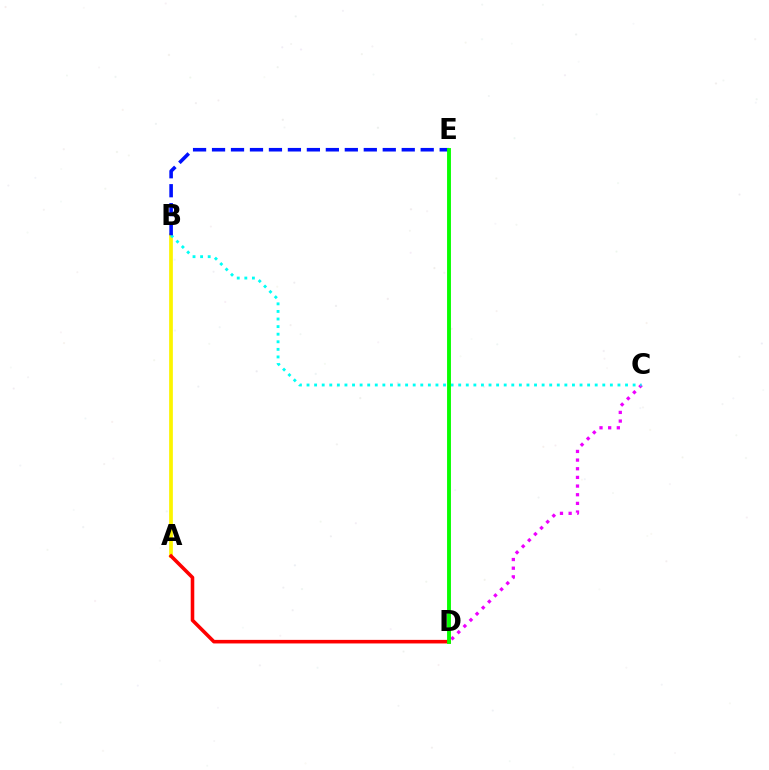{('A', 'B'): [{'color': '#fcf500', 'line_style': 'solid', 'thickness': 2.68}], ('C', 'D'): [{'color': '#ee00ff', 'line_style': 'dotted', 'thickness': 2.35}], ('B', 'C'): [{'color': '#00fff6', 'line_style': 'dotted', 'thickness': 2.06}], ('A', 'D'): [{'color': '#ff0000', 'line_style': 'solid', 'thickness': 2.57}], ('B', 'E'): [{'color': '#0010ff', 'line_style': 'dashed', 'thickness': 2.58}], ('D', 'E'): [{'color': '#08ff00', 'line_style': 'solid', 'thickness': 2.8}]}